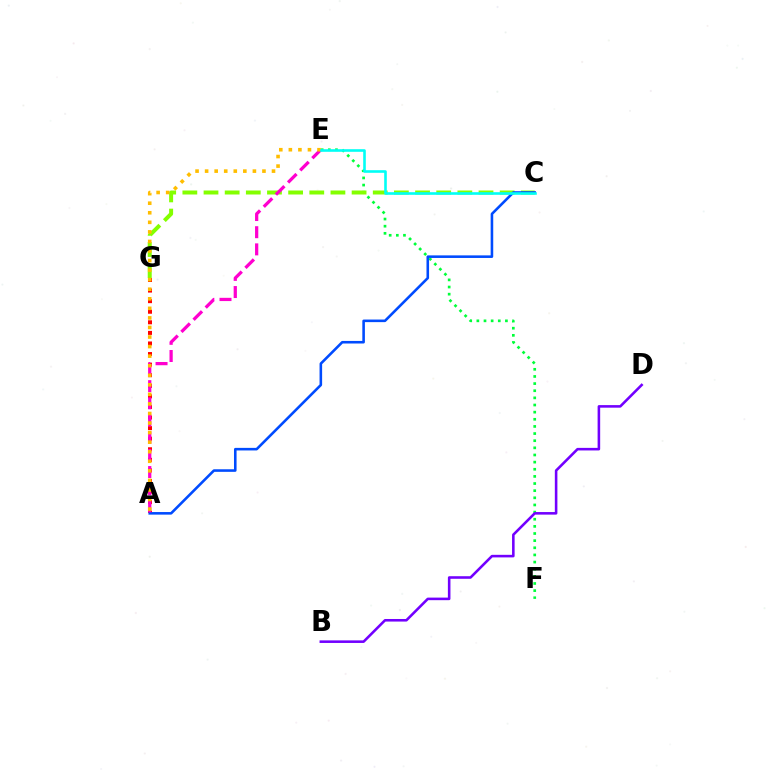{('E', 'F'): [{'color': '#00ff39', 'line_style': 'dotted', 'thickness': 1.94}], ('A', 'G'): [{'color': '#ff0000', 'line_style': 'dotted', 'thickness': 2.87}], ('C', 'G'): [{'color': '#84ff00', 'line_style': 'dashed', 'thickness': 2.87}], ('A', 'C'): [{'color': '#004bff', 'line_style': 'solid', 'thickness': 1.86}], ('B', 'D'): [{'color': '#7200ff', 'line_style': 'solid', 'thickness': 1.85}], ('A', 'E'): [{'color': '#ff00cf', 'line_style': 'dashed', 'thickness': 2.33}, {'color': '#ffbd00', 'line_style': 'dotted', 'thickness': 2.6}], ('C', 'E'): [{'color': '#00fff6', 'line_style': 'solid', 'thickness': 1.88}]}